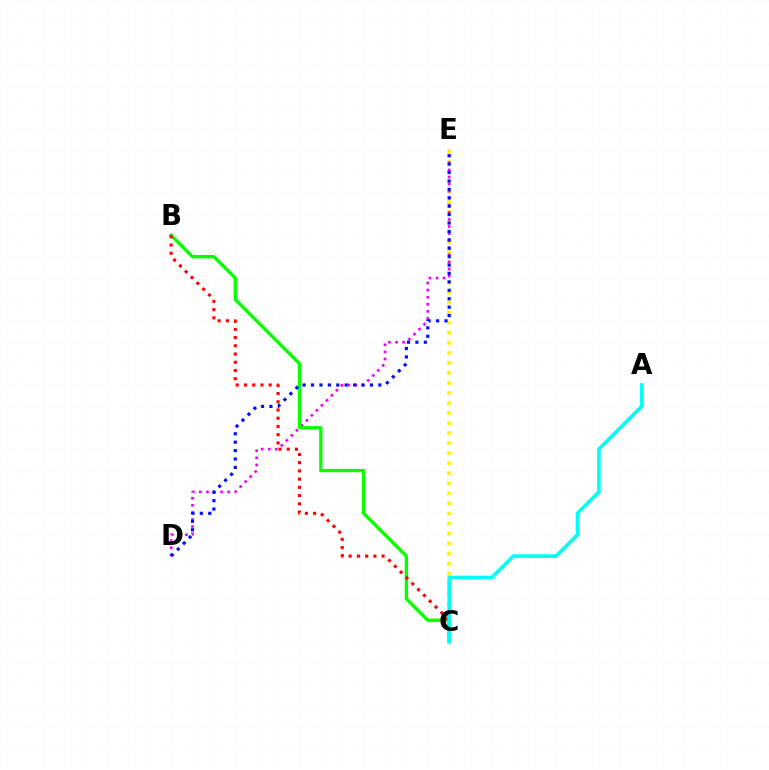{('C', 'E'): [{'color': '#fcf500', 'line_style': 'dotted', 'thickness': 2.73}], ('D', 'E'): [{'color': '#ee00ff', 'line_style': 'dotted', 'thickness': 1.92}, {'color': '#0010ff', 'line_style': 'dotted', 'thickness': 2.29}], ('B', 'C'): [{'color': '#08ff00', 'line_style': 'solid', 'thickness': 2.42}, {'color': '#ff0000', 'line_style': 'dotted', 'thickness': 2.24}], ('A', 'C'): [{'color': '#00fff6', 'line_style': 'solid', 'thickness': 2.6}]}